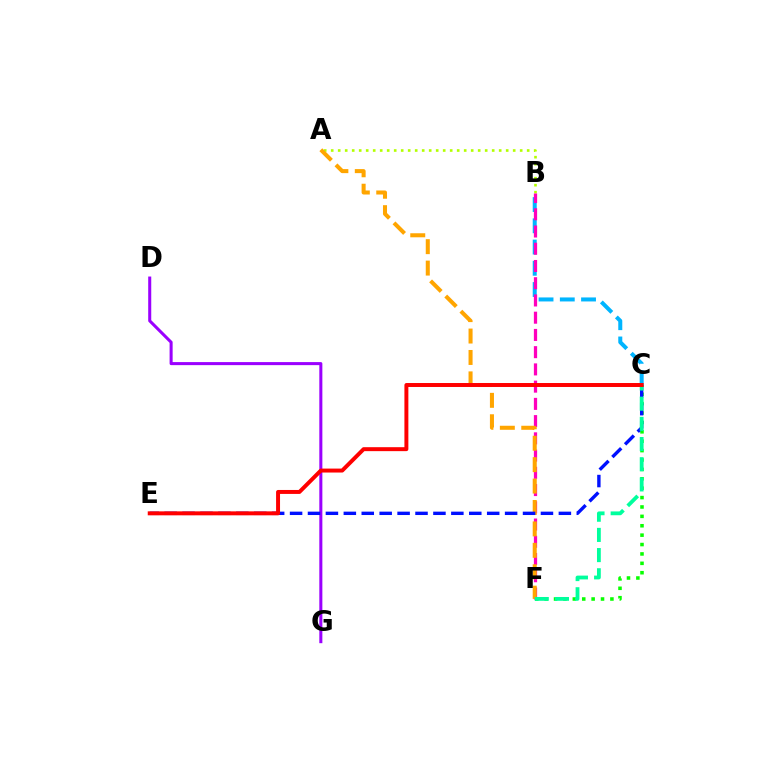{('B', 'C'): [{'color': '#00b5ff', 'line_style': 'dashed', 'thickness': 2.89}], ('D', 'G'): [{'color': '#9b00ff', 'line_style': 'solid', 'thickness': 2.19}], ('A', 'B'): [{'color': '#b3ff00', 'line_style': 'dotted', 'thickness': 1.9}], ('C', 'F'): [{'color': '#08ff00', 'line_style': 'dotted', 'thickness': 2.55}, {'color': '#00ff9d', 'line_style': 'dashed', 'thickness': 2.74}], ('B', 'F'): [{'color': '#ff00bd', 'line_style': 'dashed', 'thickness': 2.34}], ('A', 'F'): [{'color': '#ffa500', 'line_style': 'dashed', 'thickness': 2.91}], ('C', 'E'): [{'color': '#0010ff', 'line_style': 'dashed', 'thickness': 2.43}, {'color': '#ff0000', 'line_style': 'solid', 'thickness': 2.85}]}